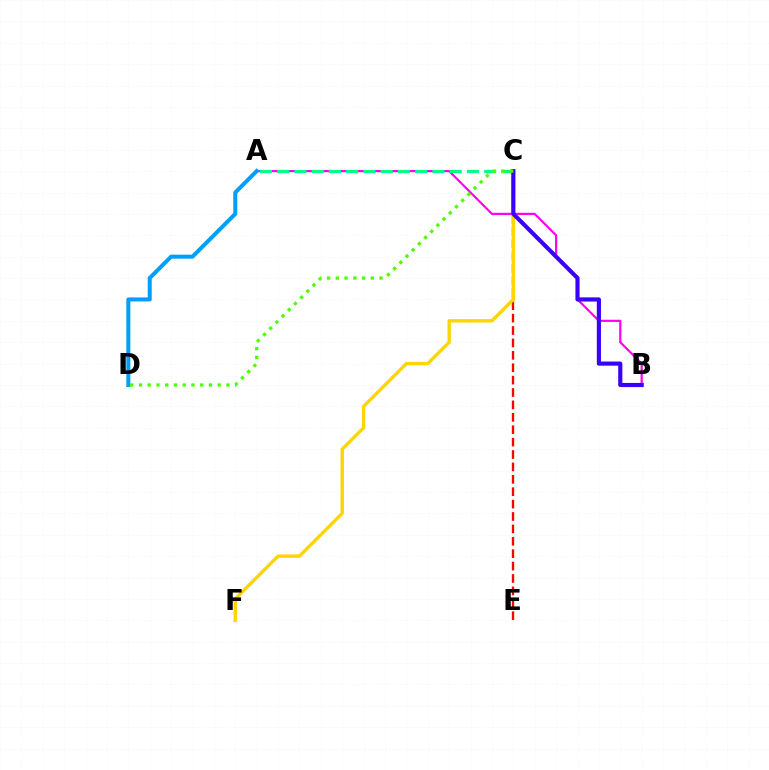{('A', 'B'): [{'color': '#ff00ed', 'line_style': 'solid', 'thickness': 1.57}], ('C', 'E'): [{'color': '#ff0000', 'line_style': 'dashed', 'thickness': 1.68}], ('C', 'F'): [{'color': '#ffd500', 'line_style': 'solid', 'thickness': 2.44}], ('A', 'C'): [{'color': '#00ff86', 'line_style': 'dashed', 'thickness': 2.34}], ('A', 'D'): [{'color': '#009eff', 'line_style': 'solid', 'thickness': 2.89}], ('B', 'C'): [{'color': '#3700ff', 'line_style': 'solid', 'thickness': 2.98}], ('C', 'D'): [{'color': '#4fff00', 'line_style': 'dotted', 'thickness': 2.38}]}